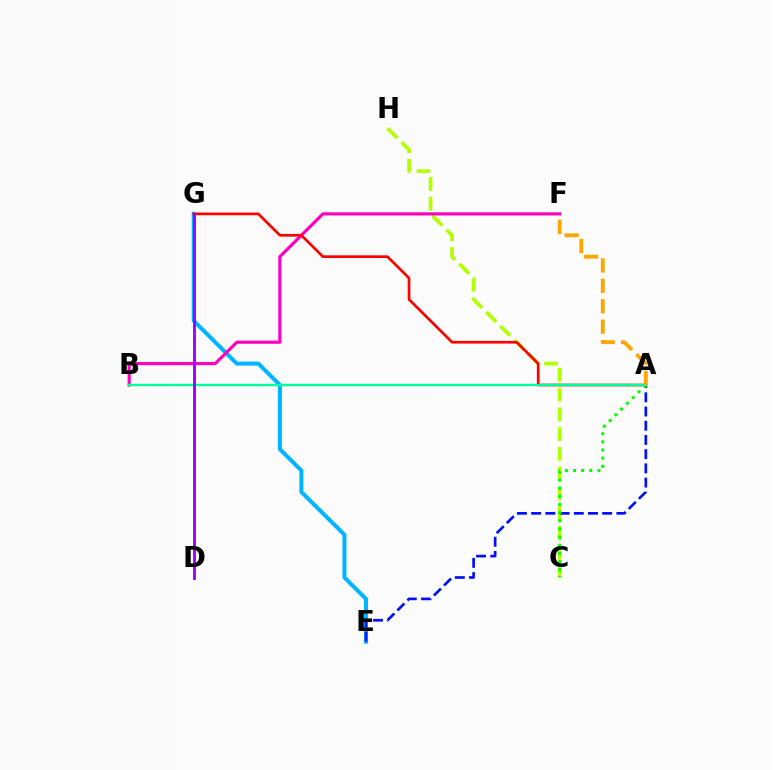{('C', 'H'): [{'color': '#b3ff00', 'line_style': 'dashed', 'thickness': 2.69}], ('E', 'G'): [{'color': '#00b5ff', 'line_style': 'solid', 'thickness': 2.89}], ('B', 'F'): [{'color': '#ff00bd', 'line_style': 'solid', 'thickness': 2.27}], ('A', 'E'): [{'color': '#0010ff', 'line_style': 'dashed', 'thickness': 1.93}], ('A', 'G'): [{'color': '#ff0000', 'line_style': 'solid', 'thickness': 1.94}], ('A', 'C'): [{'color': '#08ff00', 'line_style': 'dotted', 'thickness': 2.21}], ('A', 'B'): [{'color': '#00ff9d', 'line_style': 'solid', 'thickness': 1.7}], ('D', 'G'): [{'color': '#9b00ff', 'line_style': 'solid', 'thickness': 2.06}], ('A', 'F'): [{'color': '#ffa500', 'line_style': 'dashed', 'thickness': 2.77}]}